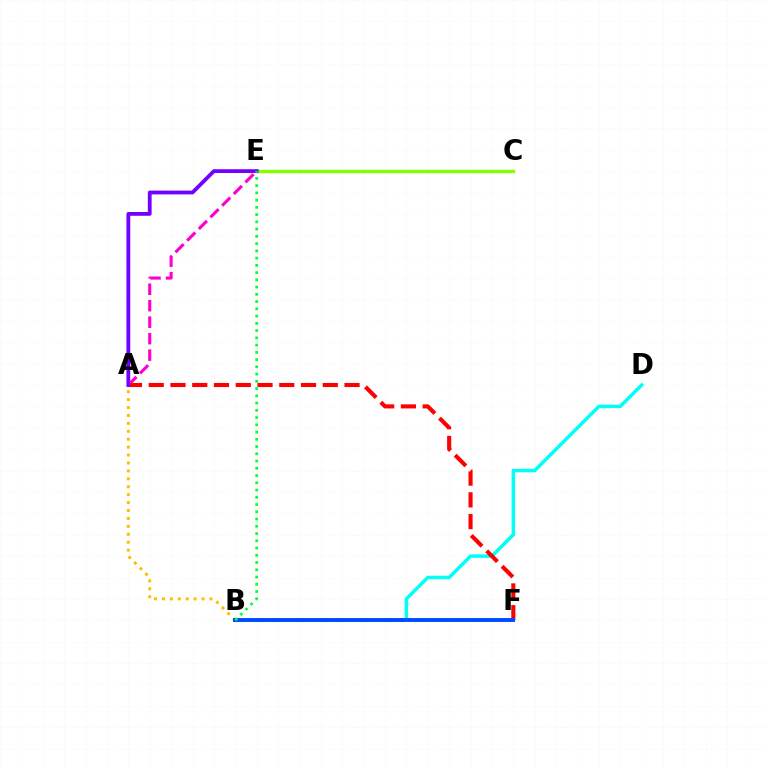{('C', 'E'): [{'color': '#84ff00', 'line_style': 'solid', 'thickness': 2.44}], ('A', 'E'): [{'color': '#ff00cf', 'line_style': 'dashed', 'thickness': 2.24}, {'color': '#7200ff', 'line_style': 'solid', 'thickness': 2.73}], ('A', 'B'): [{'color': '#ffbd00', 'line_style': 'dotted', 'thickness': 2.15}], ('B', 'D'): [{'color': '#00fff6', 'line_style': 'solid', 'thickness': 2.52}], ('A', 'F'): [{'color': '#ff0000', 'line_style': 'dashed', 'thickness': 2.96}], ('B', 'F'): [{'color': '#004bff', 'line_style': 'solid', 'thickness': 2.82}], ('B', 'E'): [{'color': '#00ff39', 'line_style': 'dotted', 'thickness': 1.97}]}